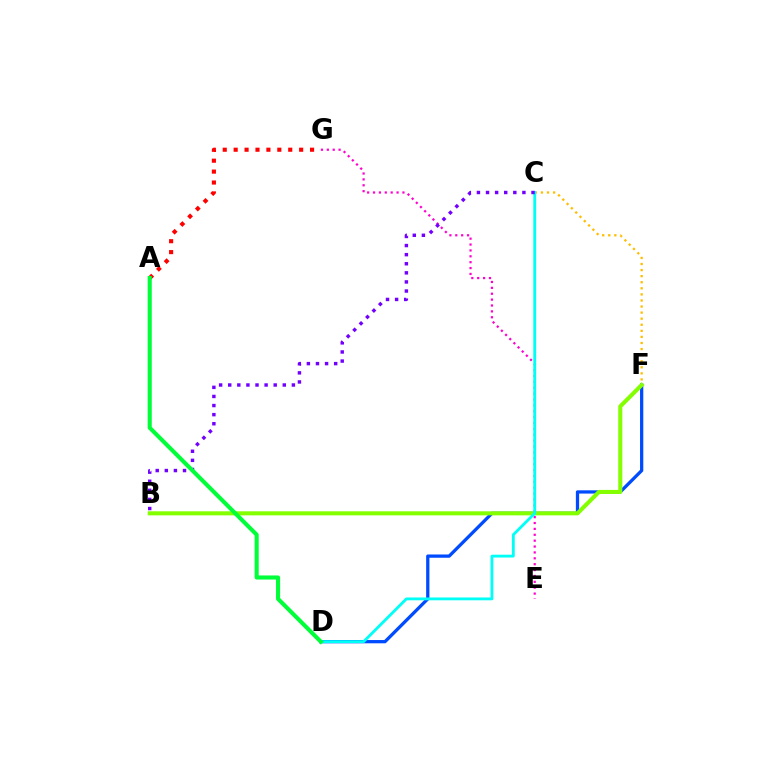{('E', 'G'): [{'color': '#ff00cf', 'line_style': 'dotted', 'thickness': 1.6}], ('D', 'F'): [{'color': '#004bff', 'line_style': 'solid', 'thickness': 2.35}], ('C', 'F'): [{'color': '#ffbd00', 'line_style': 'dotted', 'thickness': 1.65}], ('B', 'F'): [{'color': '#84ff00', 'line_style': 'solid', 'thickness': 2.93}], ('C', 'D'): [{'color': '#00fff6', 'line_style': 'solid', 'thickness': 2.03}], ('A', 'G'): [{'color': '#ff0000', 'line_style': 'dotted', 'thickness': 2.97}], ('B', 'C'): [{'color': '#7200ff', 'line_style': 'dotted', 'thickness': 2.47}], ('A', 'D'): [{'color': '#00ff39', 'line_style': 'solid', 'thickness': 2.94}]}